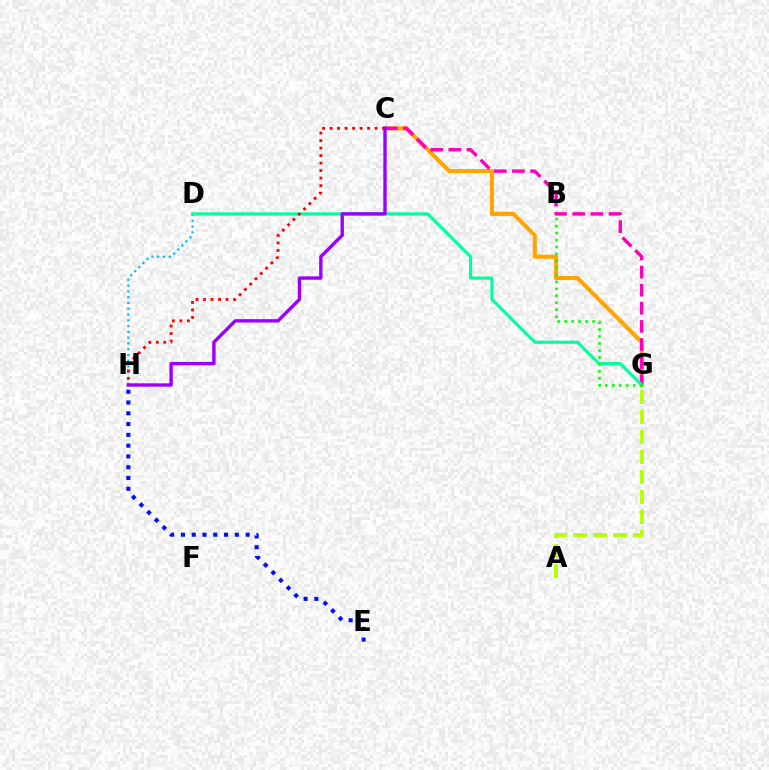{('D', 'H'): [{'color': '#00b5ff', 'line_style': 'dotted', 'thickness': 1.57}], ('A', 'G'): [{'color': '#b3ff00', 'line_style': 'dashed', 'thickness': 2.72}], ('E', 'H'): [{'color': '#0010ff', 'line_style': 'dotted', 'thickness': 2.93}], ('C', 'G'): [{'color': '#ffa500', 'line_style': 'solid', 'thickness': 2.95}, {'color': '#ff00bd', 'line_style': 'dashed', 'thickness': 2.46}], ('D', 'G'): [{'color': '#00ff9d', 'line_style': 'solid', 'thickness': 2.25}], ('B', 'G'): [{'color': '#08ff00', 'line_style': 'dotted', 'thickness': 1.9}], ('C', 'H'): [{'color': '#ff0000', 'line_style': 'dotted', 'thickness': 2.04}, {'color': '#9b00ff', 'line_style': 'solid', 'thickness': 2.43}]}